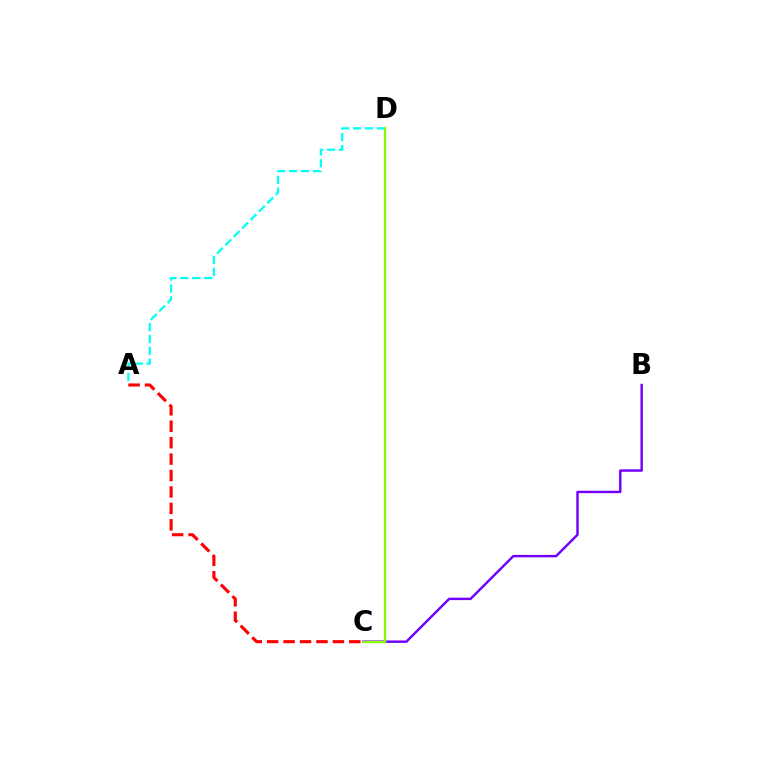{('A', 'D'): [{'color': '#00fff6', 'line_style': 'dashed', 'thickness': 1.61}], ('B', 'C'): [{'color': '#7200ff', 'line_style': 'solid', 'thickness': 1.75}], ('A', 'C'): [{'color': '#ff0000', 'line_style': 'dashed', 'thickness': 2.23}], ('C', 'D'): [{'color': '#84ff00', 'line_style': 'solid', 'thickness': 1.64}]}